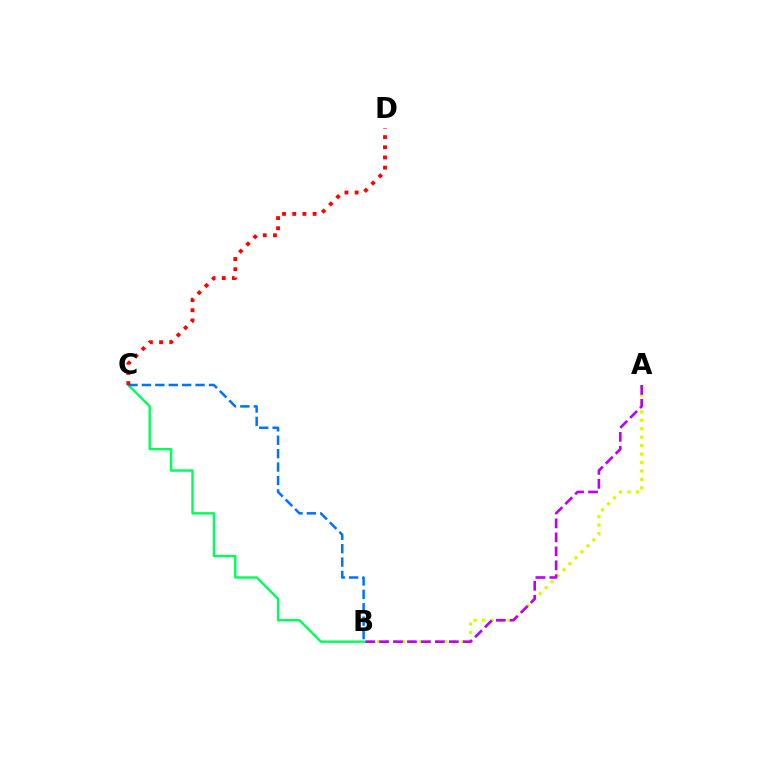{('A', 'B'): [{'color': '#d1ff00', 'line_style': 'dotted', 'thickness': 2.29}, {'color': '#b900ff', 'line_style': 'dashed', 'thickness': 1.9}], ('B', 'C'): [{'color': '#00ff5c', 'line_style': 'solid', 'thickness': 1.73}, {'color': '#0074ff', 'line_style': 'dashed', 'thickness': 1.82}], ('C', 'D'): [{'color': '#ff0000', 'line_style': 'dotted', 'thickness': 2.77}]}